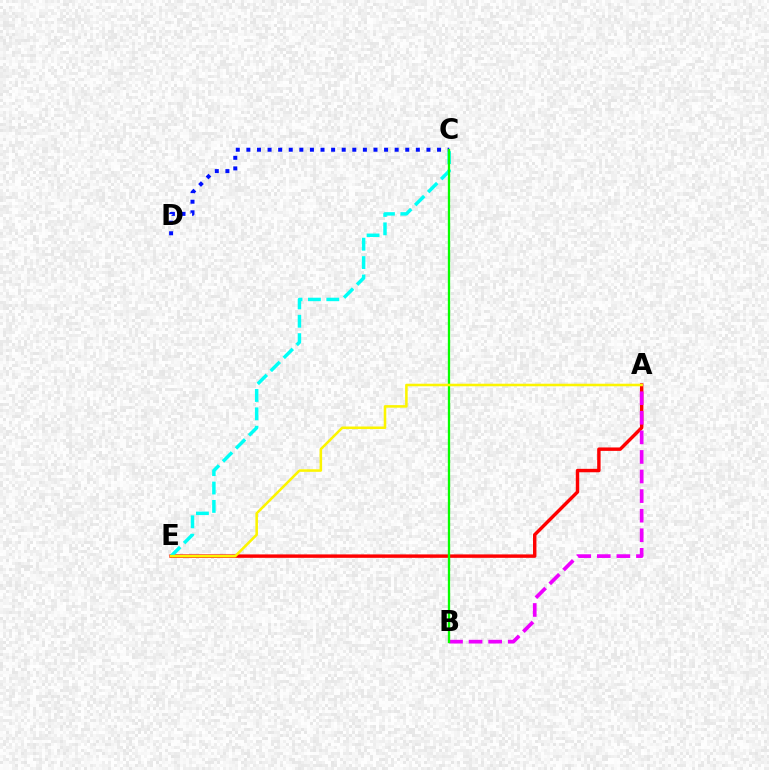{('C', 'D'): [{'color': '#0010ff', 'line_style': 'dotted', 'thickness': 2.88}], ('A', 'E'): [{'color': '#ff0000', 'line_style': 'solid', 'thickness': 2.46}, {'color': '#fcf500', 'line_style': 'solid', 'thickness': 1.84}], ('C', 'E'): [{'color': '#00fff6', 'line_style': 'dashed', 'thickness': 2.5}], ('A', 'B'): [{'color': '#ee00ff', 'line_style': 'dashed', 'thickness': 2.66}], ('B', 'C'): [{'color': '#08ff00', 'line_style': 'solid', 'thickness': 1.66}]}